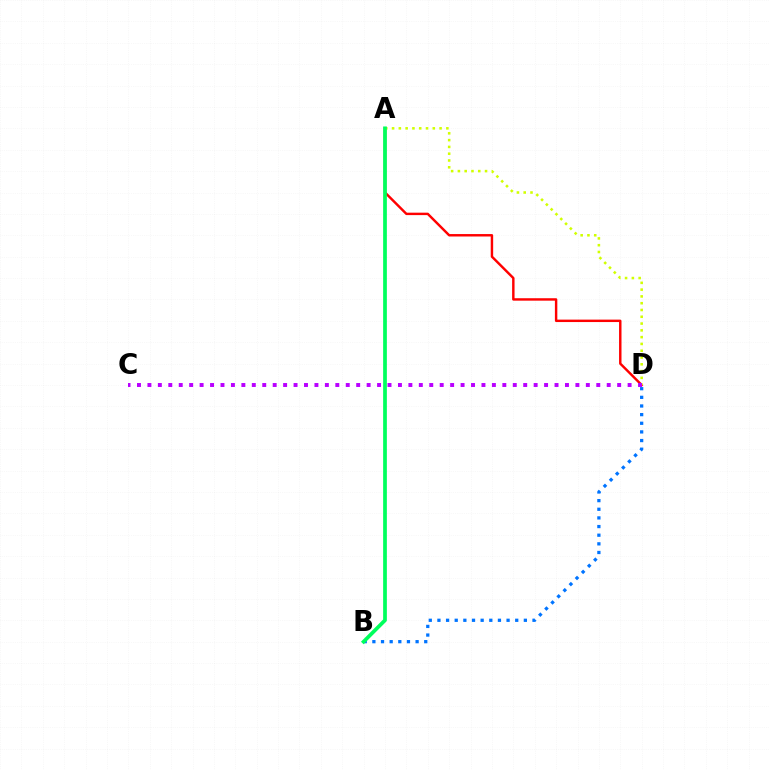{('A', 'D'): [{'color': '#ff0000', 'line_style': 'solid', 'thickness': 1.75}, {'color': '#d1ff00', 'line_style': 'dotted', 'thickness': 1.84}], ('B', 'D'): [{'color': '#0074ff', 'line_style': 'dotted', 'thickness': 2.35}], ('A', 'B'): [{'color': '#00ff5c', 'line_style': 'solid', 'thickness': 2.68}], ('C', 'D'): [{'color': '#b900ff', 'line_style': 'dotted', 'thickness': 2.84}]}